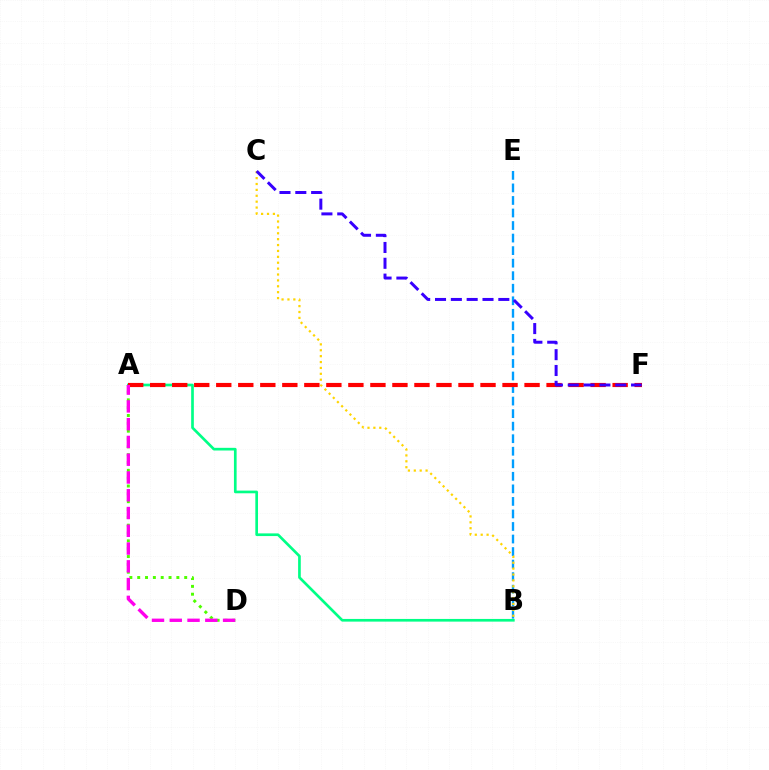{('B', 'E'): [{'color': '#009eff', 'line_style': 'dashed', 'thickness': 1.7}], ('A', 'B'): [{'color': '#00ff86', 'line_style': 'solid', 'thickness': 1.93}], ('A', 'D'): [{'color': '#4fff00', 'line_style': 'dotted', 'thickness': 2.13}, {'color': '#ff00ed', 'line_style': 'dashed', 'thickness': 2.41}], ('B', 'C'): [{'color': '#ffd500', 'line_style': 'dotted', 'thickness': 1.6}], ('A', 'F'): [{'color': '#ff0000', 'line_style': 'dashed', 'thickness': 2.99}], ('C', 'F'): [{'color': '#3700ff', 'line_style': 'dashed', 'thickness': 2.15}]}